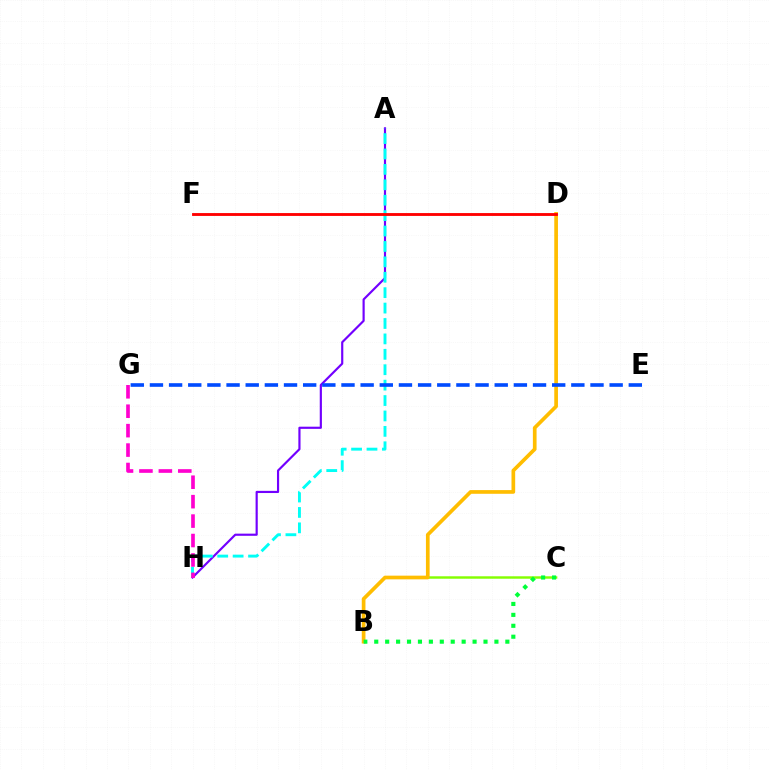{('B', 'C'): [{'color': '#84ff00', 'line_style': 'solid', 'thickness': 1.75}, {'color': '#00ff39', 'line_style': 'dotted', 'thickness': 2.97}], ('A', 'H'): [{'color': '#7200ff', 'line_style': 'solid', 'thickness': 1.56}, {'color': '#00fff6', 'line_style': 'dashed', 'thickness': 2.09}], ('G', 'H'): [{'color': '#ff00cf', 'line_style': 'dashed', 'thickness': 2.64}], ('B', 'D'): [{'color': '#ffbd00', 'line_style': 'solid', 'thickness': 2.66}], ('E', 'G'): [{'color': '#004bff', 'line_style': 'dashed', 'thickness': 2.6}], ('D', 'F'): [{'color': '#ff0000', 'line_style': 'solid', 'thickness': 2.05}]}